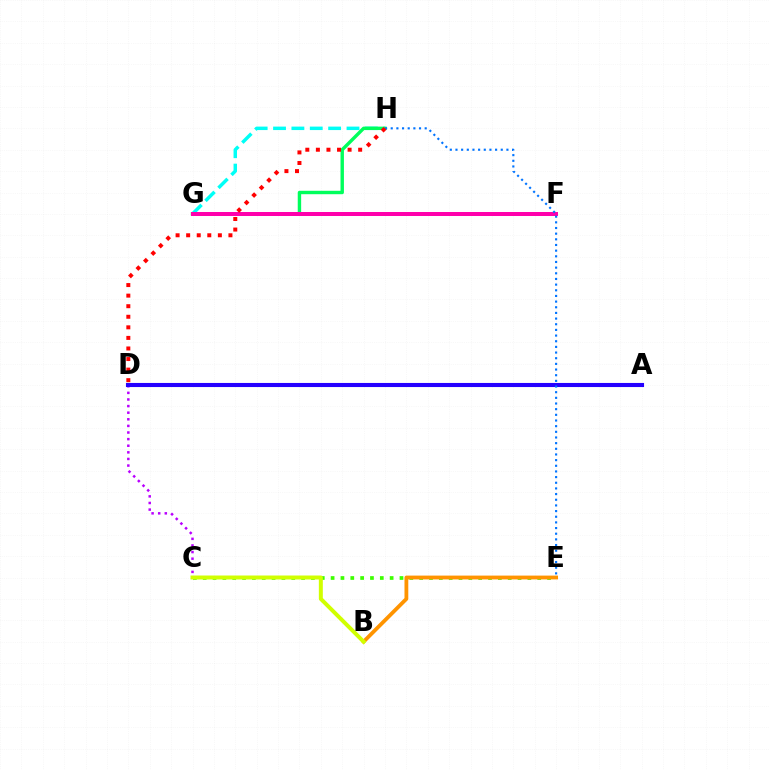{('G', 'H'): [{'color': '#00fff6', 'line_style': 'dashed', 'thickness': 2.5}, {'color': '#00ff5c', 'line_style': 'solid', 'thickness': 2.46}], ('C', 'D'): [{'color': '#b900ff', 'line_style': 'dotted', 'thickness': 1.8}], ('A', 'D'): [{'color': '#2500ff', 'line_style': 'solid', 'thickness': 2.95}], ('C', 'E'): [{'color': '#3dff00', 'line_style': 'dotted', 'thickness': 2.67}], ('F', 'G'): [{'color': '#ff00ac', 'line_style': 'solid', 'thickness': 2.88}], ('E', 'H'): [{'color': '#0074ff', 'line_style': 'dotted', 'thickness': 1.54}], ('B', 'E'): [{'color': '#ff9400', 'line_style': 'solid', 'thickness': 2.74}], ('B', 'C'): [{'color': '#d1ff00', 'line_style': 'solid', 'thickness': 2.87}], ('D', 'H'): [{'color': '#ff0000', 'line_style': 'dotted', 'thickness': 2.87}]}